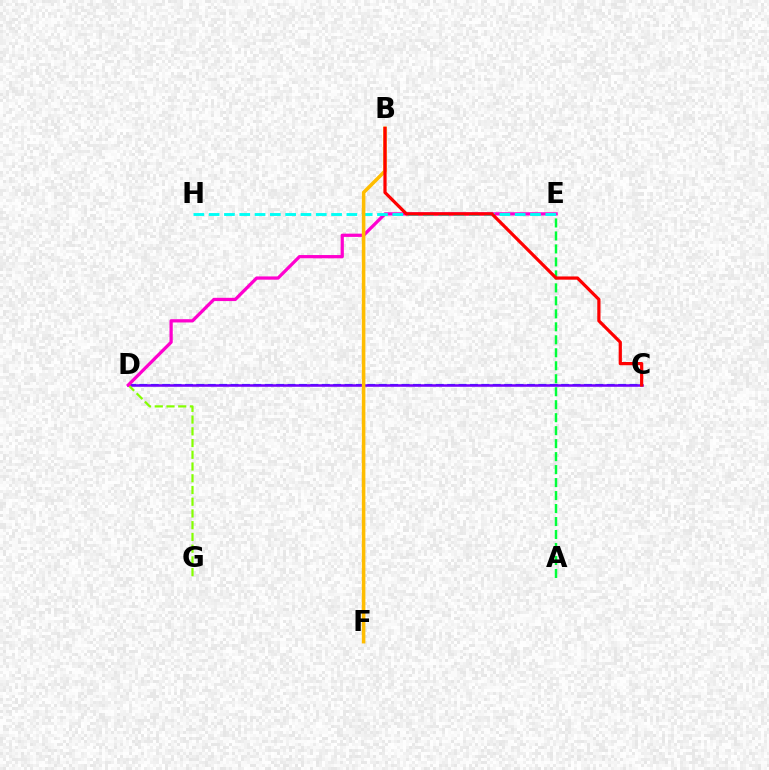{('C', 'D'): [{'color': '#004bff', 'line_style': 'dashed', 'thickness': 1.55}, {'color': '#7200ff', 'line_style': 'solid', 'thickness': 1.83}], ('D', 'G'): [{'color': '#84ff00', 'line_style': 'dashed', 'thickness': 1.59}], ('A', 'E'): [{'color': '#00ff39', 'line_style': 'dashed', 'thickness': 1.76}], ('D', 'E'): [{'color': '#ff00cf', 'line_style': 'solid', 'thickness': 2.34}], ('E', 'H'): [{'color': '#00fff6', 'line_style': 'dashed', 'thickness': 2.08}], ('B', 'F'): [{'color': '#ffbd00', 'line_style': 'solid', 'thickness': 2.55}], ('B', 'C'): [{'color': '#ff0000', 'line_style': 'solid', 'thickness': 2.32}]}